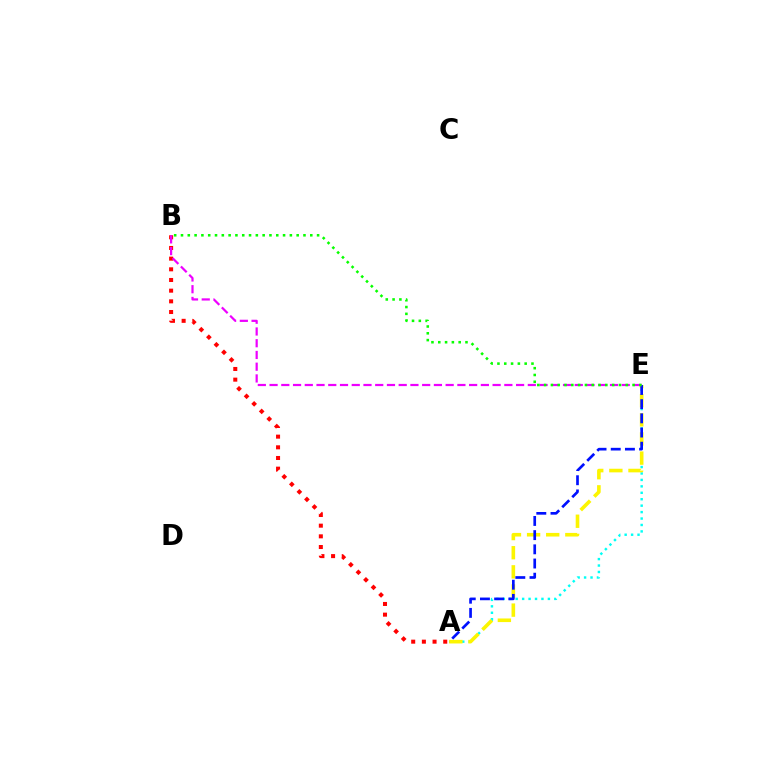{('A', 'E'): [{'color': '#00fff6', 'line_style': 'dotted', 'thickness': 1.75}, {'color': '#fcf500', 'line_style': 'dashed', 'thickness': 2.6}, {'color': '#0010ff', 'line_style': 'dashed', 'thickness': 1.93}], ('A', 'B'): [{'color': '#ff0000', 'line_style': 'dotted', 'thickness': 2.9}], ('B', 'E'): [{'color': '#ee00ff', 'line_style': 'dashed', 'thickness': 1.59}, {'color': '#08ff00', 'line_style': 'dotted', 'thickness': 1.85}]}